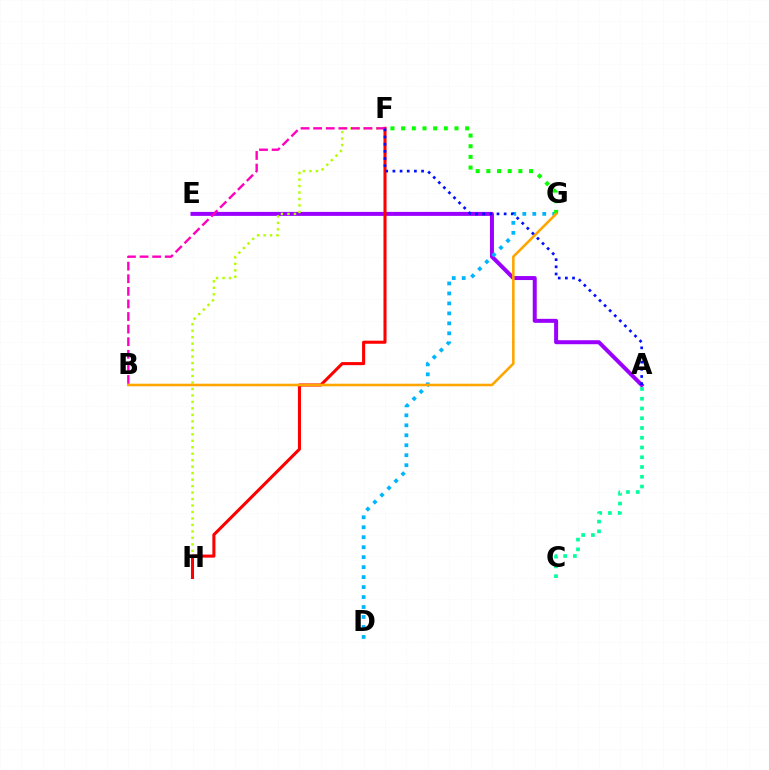{('A', 'E'): [{'color': '#9b00ff', 'line_style': 'solid', 'thickness': 2.87}], ('F', 'H'): [{'color': '#b3ff00', 'line_style': 'dotted', 'thickness': 1.76}, {'color': '#ff0000', 'line_style': 'solid', 'thickness': 2.21}], ('D', 'G'): [{'color': '#00b5ff', 'line_style': 'dotted', 'thickness': 2.71}], ('B', 'F'): [{'color': '#ff00bd', 'line_style': 'dashed', 'thickness': 1.71}], ('F', 'G'): [{'color': '#08ff00', 'line_style': 'dotted', 'thickness': 2.9}], ('B', 'G'): [{'color': '#ffa500', 'line_style': 'solid', 'thickness': 1.86}], ('A', 'F'): [{'color': '#0010ff', 'line_style': 'dotted', 'thickness': 1.95}], ('A', 'C'): [{'color': '#00ff9d', 'line_style': 'dotted', 'thickness': 2.65}]}